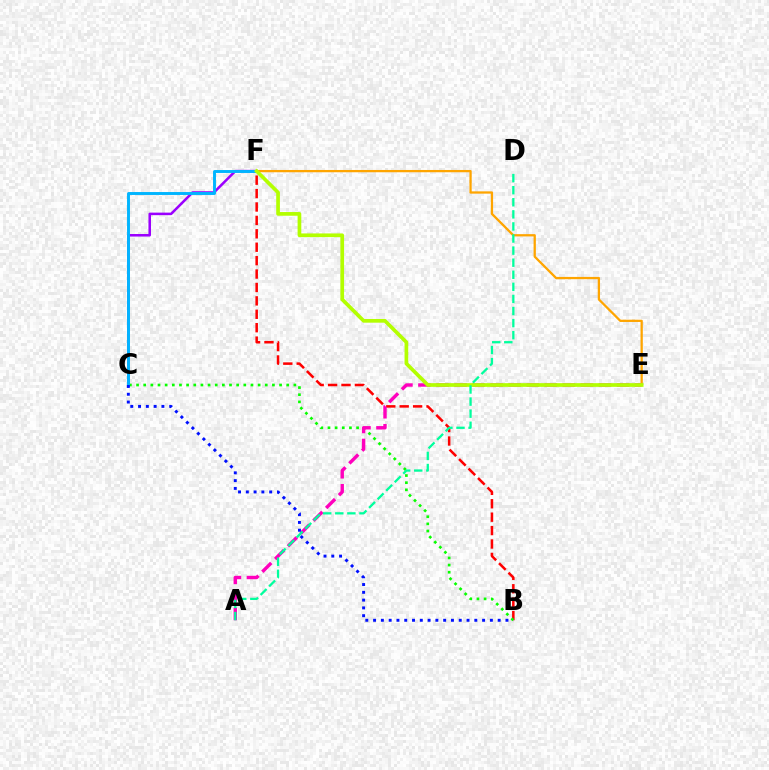{('C', 'F'): [{'color': '#9b00ff', 'line_style': 'solid', 'thickness': 1.83}, {'color': '#00b5ff', 'line_style': 'solid', 'thickness': 2.11}], ('B', 'F'): [{'color': '#ff0000', 'line_style': 'dashed', 'thickness': 1.82}], ('B', 'C'): [{'color': '#08ff00', 'line_style': 'dotted', 'thickness': 1.94}, {'color': '#0010ff', 'line_style': 'dotted', 'thickness': 2.12}], ('A', 'E'): [{'color': '#ff00bd', 'line_style': 'dashed', 'thickness': 2.45}], ('E', 'F'): [{'color': '#ffa500', 'line_style': 'solid', 'thickness': 1.64}, {'color': '#b3ff00', 'line_style': 'solid', 'thickness': 2.66}], ('A', 'D'): [{'color': '#00ff9d', 'line_style': 'dashed', 'thickness': 1.64}]}